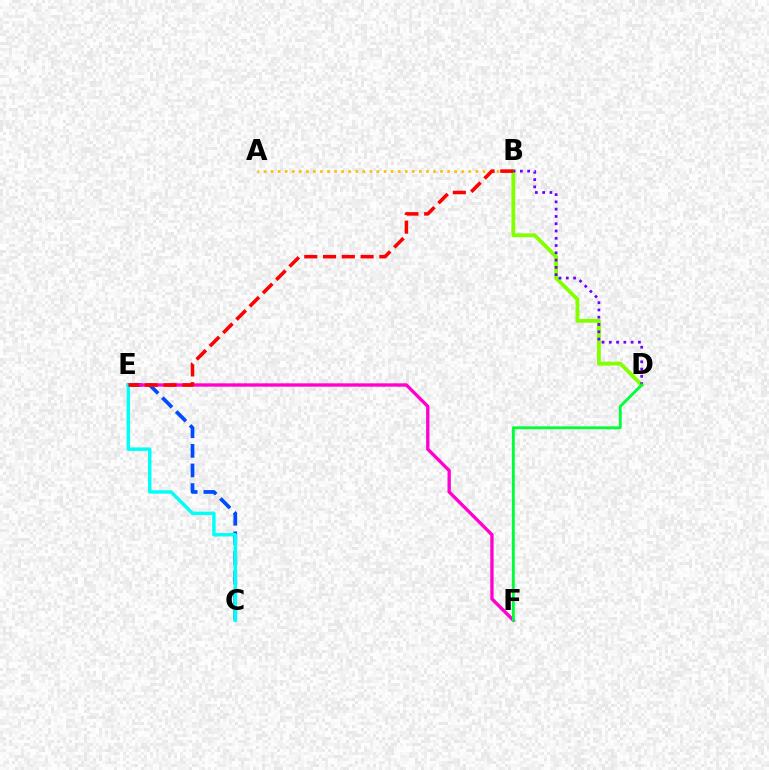{('C', 'E'): [{'color': '#004bff', 'line_style': 'dashed', 'thickness': 2.67}, {'color': '#00fff6', 'line_style': 'solid', 'thickness': 2.48}], ('E', 'F'): [{'color': '#ff00cf', 'line_style': 'solid', 'thickness': 2.41}], ('B', 'D'): [{'color': '#84ff00', 'line_style': 'solid', 'thickness': 2.76}, {'color': '#7200ff', 'line_style': 'dotted', 'thickness': 1.98}], ('A', 'B'): [{'color': '#ffbd00', 'line_style': 'dotted', 'thickness': 1.92}], ('B', 'E'): [{'color': '#ff0000', 'line_style': 'dashed', 'thickness': 2.55}], ('D', 'F'): [{'color': '#00ff39', 'line_style': 'solid', 'thickness': 2.07}]}